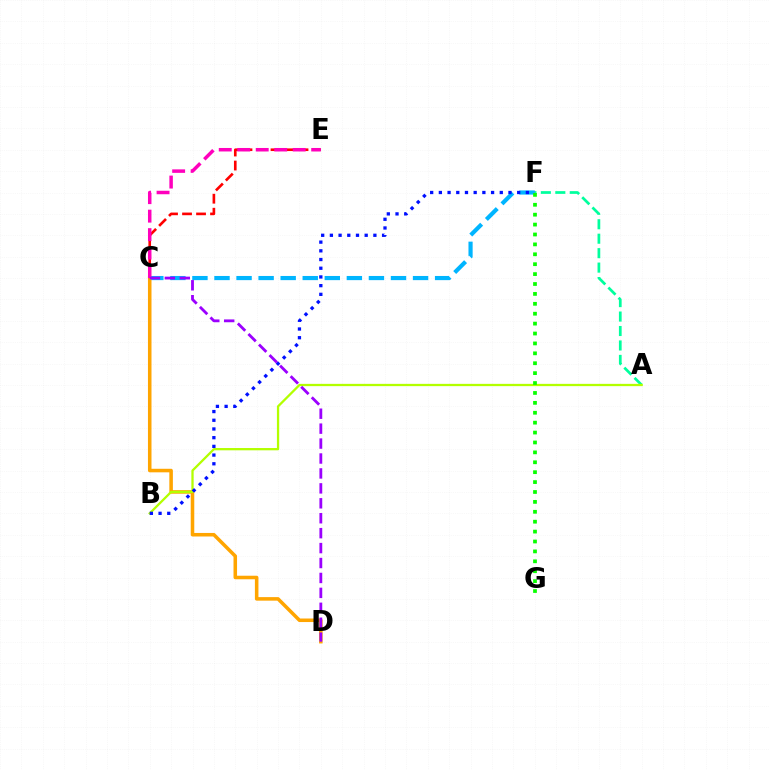{('C', 'F'): [{'color': '#00b5ff', 'line_style': 'dashed', 'thickness': 3.0}], ('A', 'F'): [{'color': '#00ff9d', 'line_style': 'dashed', 'thickness': 1.96}], ('C', 'D'): [{'color': '#ffa500', 'line_style': 'solid', 'thickness': 2.55}, {'color': '#9b00ff', 'line_style': 'dashed', 'thickness': 2.03}], ('A', 'B'): [{'color': '#b3ff00', 'line_style': 'solid', 'thickness': 1.64}], ('B', 'F'): [{'color': '#0010ff', 'line_style': 'dotted', 'thickness': 2.36}], ('C', 'E'): [{'color': '#ff0000', 'line_style': 'dashed', 'thickness': 1.9}, {'color': '#ff00bd', 'line_style': 'dashed', 'thickness': 2.51}], ('F', 'G'): [{'color': '#08ff00', 'line_style': 'dotted', 'thickness': 2.69}]}